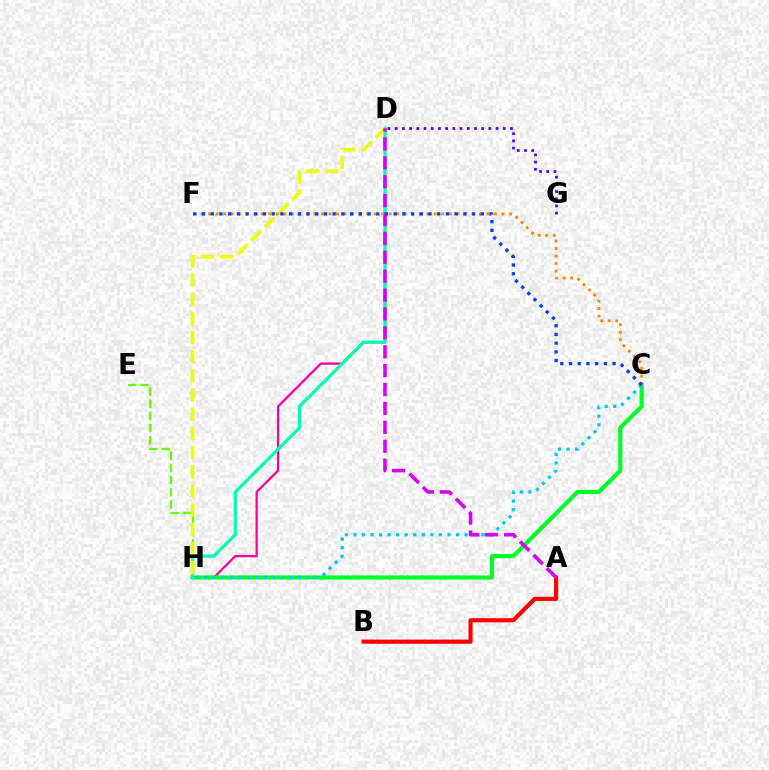{('E', 'H'): [{'color': '#66ff00', 'line_style': 'dashed', 'thickness': 1.65}], ('D', 'H'): [{'color': '#ff00a0', 'line_style': 'solid', 'thickness': 1.62}, {'color': '#00ffaf', 'line_style': 'solid', 'thickness': 2.32}, {'color': '#eeff00', 'line_style': 'dashed', 'thickness': 2.6}], ('C', 'H'): [{'color': '#00ff27', 'line_style': 'solid', 'thickness': 2.98}, {'color': '#00c7ff', 'line_style': 'dotted', 'thickness': 2.32}], ('D', 'G'): [{'color': '#4f00ff', 'line_style': 'dotted', 'thickness': 1.96}], ('A', 'B'): [{'color': '#ff0000', 'line_style': 'solid', 'thickness': 2.98}], ('A', 'D'): [{'color': '#d600ff', 'line_style': 'dashed', 'thickness': 2.57}], ('C', 'F'): [{'color': '#ff8800', 'line_style': 'dotted', 'thickness': 2.04}, {'color': '#003fff', 'line_style': 'dotted', 'thickness': 2.37}]}